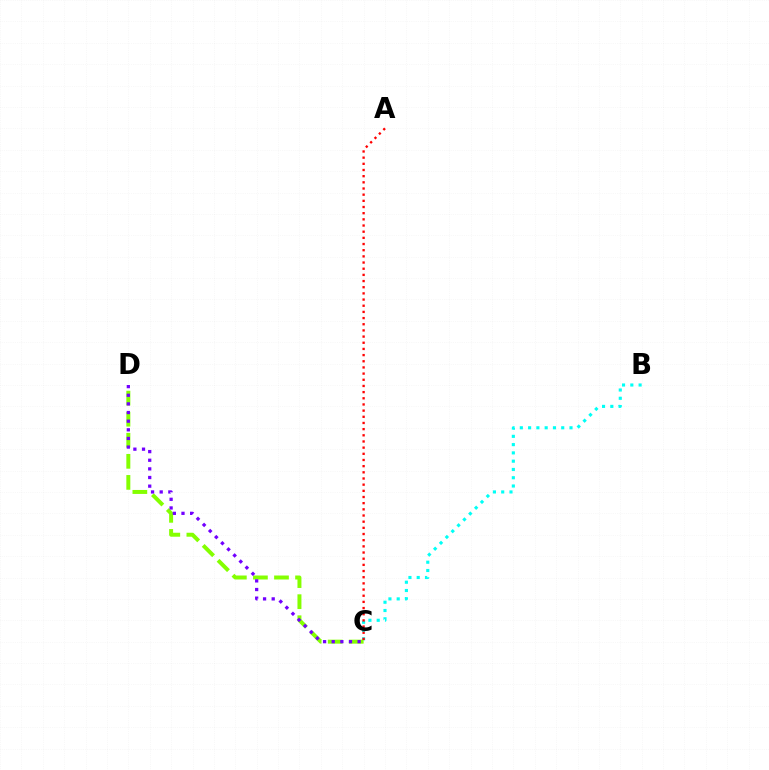{('B', 'C'): [{'color': '#00fff6', 'line_style': 'dotted', 'thickness': 2.25}], ('C', 'D'): [{'color': '#84ff00', 'line_style': 'dashed', 'thickness': 2.86}, {'color': '#7200ff', 'line_style': 'dotted', 'thickness': 2.35}], ('A', 'C'): [{'color': '#ff0000', 'line_style': 'dotted', 'thickness': 1.68}]}